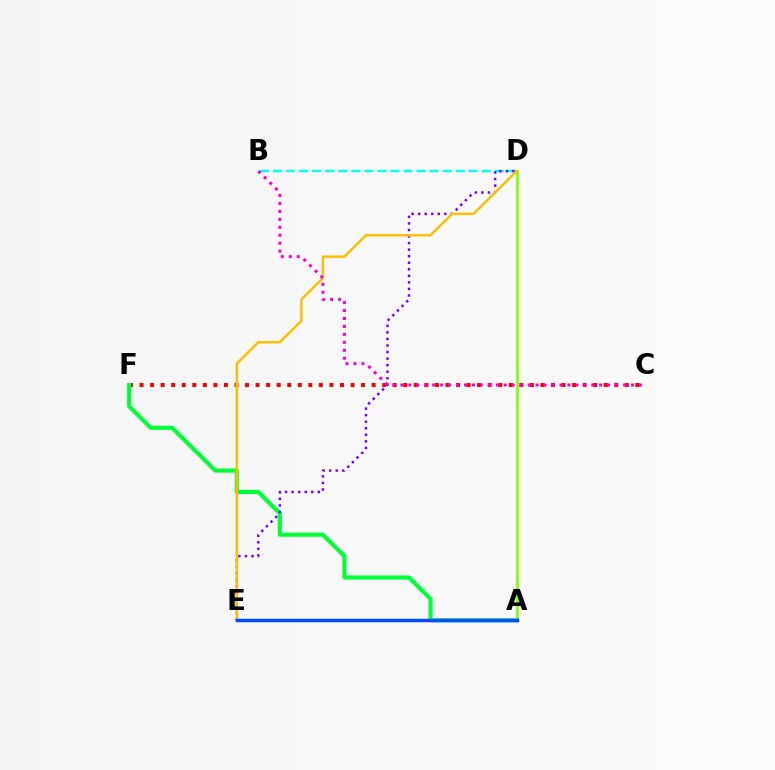{('C', 'F'): [{'color': '#ff0000', 'line_style': 'dotted', 'thickness': 2.87}], ('A', 'D'): [{'color': '#84ff00', 'line_style': 'solid', 'thickness': 1.99}], ('A', 'F'): [{'color': '#00ff39', 'line_style': 'solid', 'thickness': 2.97}], ('B', 'D'): [{'color': '#00fff6', 'line_style': 'dashed', 'thickness': 1.77}], ('D', 'E'): [{'color': '#7200ff', 'line_style': 'dotted', 'thickness': 1.78}, {'color': '#ffbd00', 'line_style': 'solid', 'thickness': 1.78}], ('A', 'E'): [{'color': '#004bff', 'line_style': 'solid', 'thickness': 2.52}], ('B', 'C'): [{'color': '#ff00cf', 'line_style': 'dotted', 'thickness': 2.16}]}